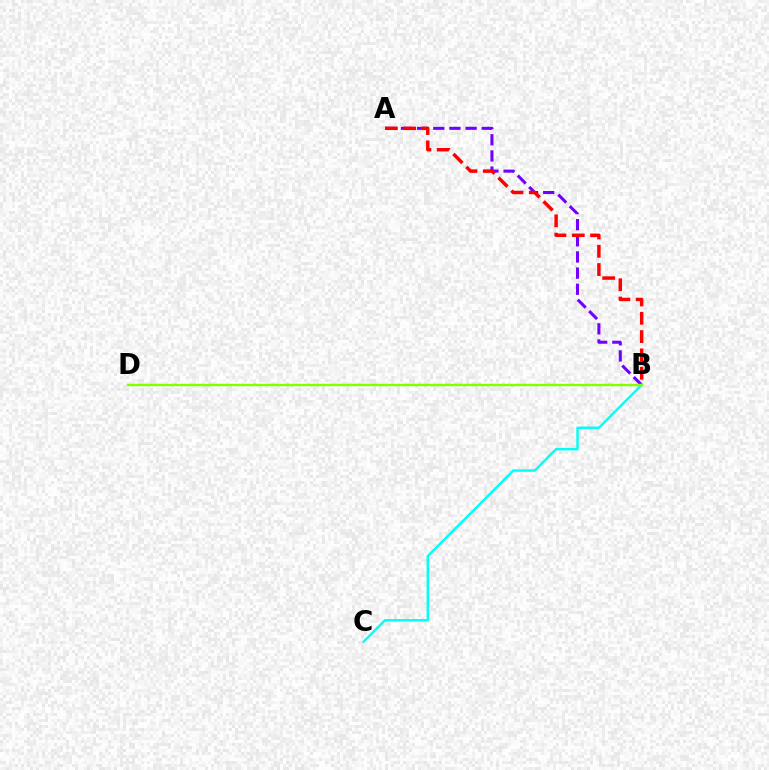{('A', 'B'): [{'color': '#7200ff', 'line_style': 'dashed', 'thickness': 2.19}, {'color': '#ff0000', 'line_style': 'dashed', 'thickness': 2.49}], ('B', 'C'): [{'color': '#00fff6', 'line_style': 'solid', 'thickness': 1.75}], ('B', 'D'): [{'color': '#84ff00', 'line_style': 'solid', 'thickness': 1.75}]}